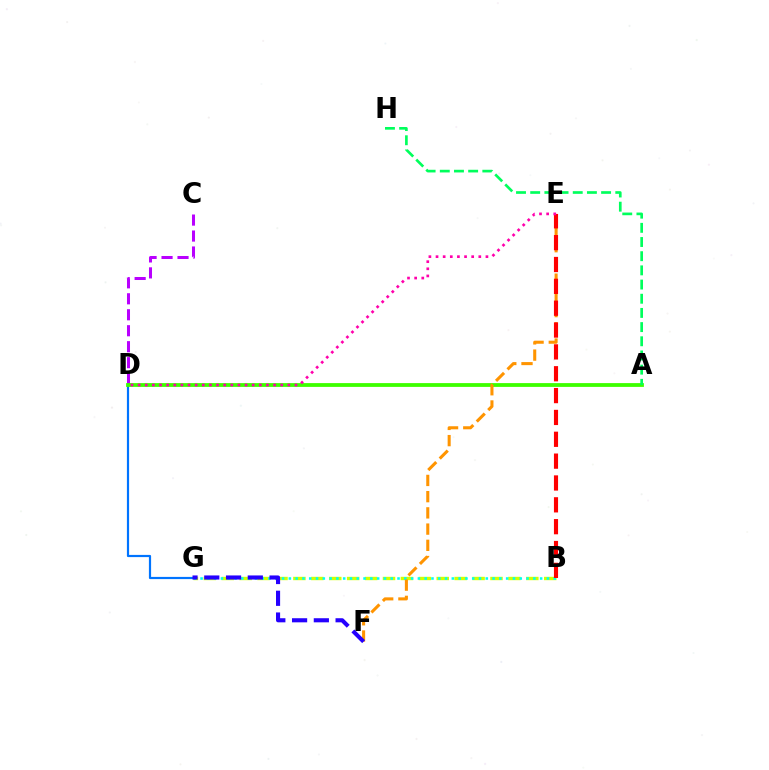{('D', 'G'): [{'color': '#0074ff', 'line_style': 'solid', 'thickness': 1.58}], ('B', 'G'): [{'color': '#d1ff00', 'line_style': 'dashed', 'thickness': 2.43}, {'color': '#00fff6', 'line_style': 'dotted', 'thickness': 1.85}], ('C', 'D'): [{'color': '#b900ff', 'line_style': 'dashed', 'thickness': 2.17}], ('A', 'D'): [{'color': '#3dff00', 'line_style': 'solid', 'thickness': 2.73}], ('A', 'H'): [{'color': '#00ff5c', 'line_style': 'dashed', 'thickness': 1.93}], ('E', 'F'): [{'color': '#ff9400', 'line_style': 'dashed', 'thickness': 2.2}], ('B', 'E'): [{'color': '#ff0000', 'line_style': 'dashed', 'thickness': 2.97}], ('F', 'G'): [{'color': '#2500ff', 'line_style': 'dashed', 'thickness': 2.96}], ('D', 'E'): [{'color': '#ff00ac', 'line_style': 'dotted', 'thickness': 1.94}]}